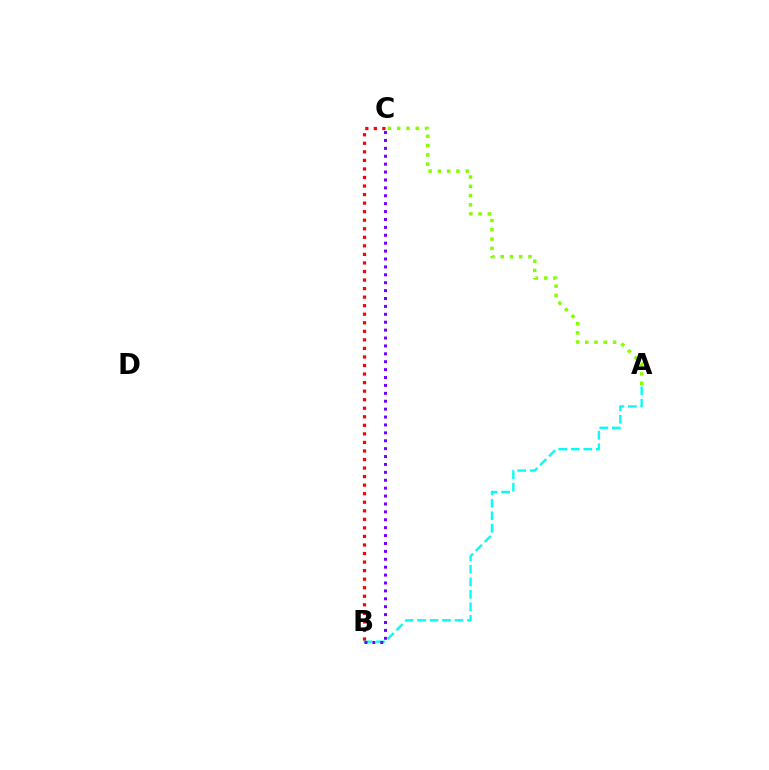{('A', 'B'): [{'color': '#00fff6', 'line_style': 'dashed', 'thickness': 1.7}], ('A', 'C'): [{'color': '#84ff00', 'line_style': 'dotted', 'thickness': 2.52}], ('B', 'C'): [{'color': '#7200ff', 'line_style': 'dotted', 'thickness': 2.15}, {'color': '#ff0000', 'line_style': 'dotted', 'thickness': 2.32}]}